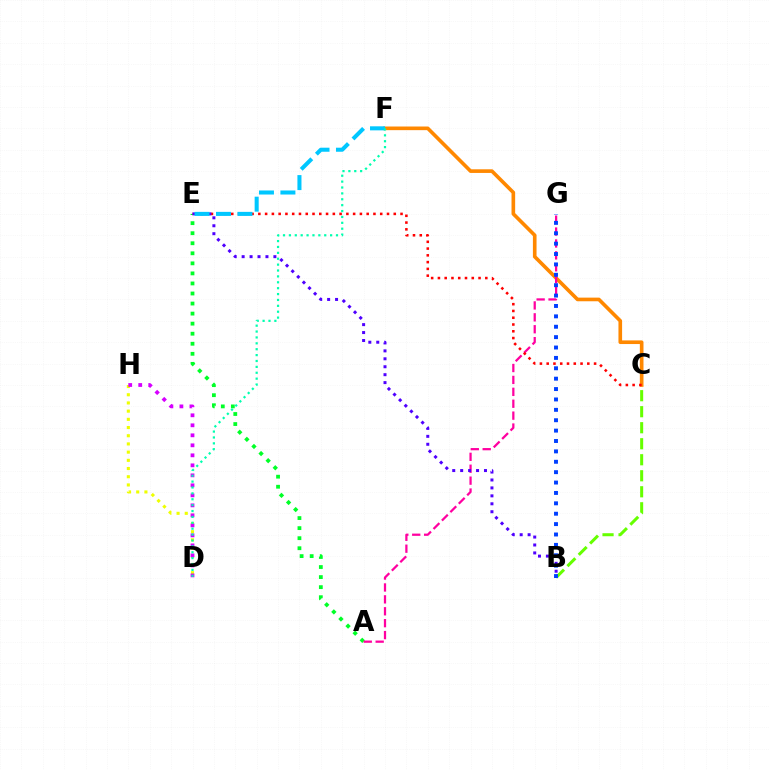{('B', 'C'): [{'color': '#66ff00', 'line_style': 'dashed', 'thickness': 2.18}], ('C', 'F'): [{'color': '#ff8800', 'line_style': 'solid', 'thickness': 2.62}], ('A', 'E'): [{'color': '#00ff27', 'line_style': 'dotted', 'thickness': 2.73}], ('A', 'G'): [{'color': '#ff00a0', 'line_style': 'dashed', 'thickness': 1.62}], ('C', 'E'): [{'color': '#ff0000', 'line_style': 'dotted', 'thickness': 1.84}], ('B', 'E'): [{'color': '#4f00ff', 'line_style': 'dotted', 'thickness': 2.16}], ('D', 'H'): [{'color': '#eeff00', 'line_style': 'dotted', 'thickness': 2.23}, {'color': '#d600ff', 'line_style': 'dotted', 'thickness': 2.72}], ('B', 'G'): [{'color': '#003fff', 'line_style': 'dotted', 'thickness': 2.82}], ('E', 'F'): [{'color': '#00c7ff', 'line_style': 'dashed', 'thickness': 2.91}], ('D', 'F'): [{'color': '#00ffaf', 'line_style': 'dotted', 'thickness': 1.6}]}